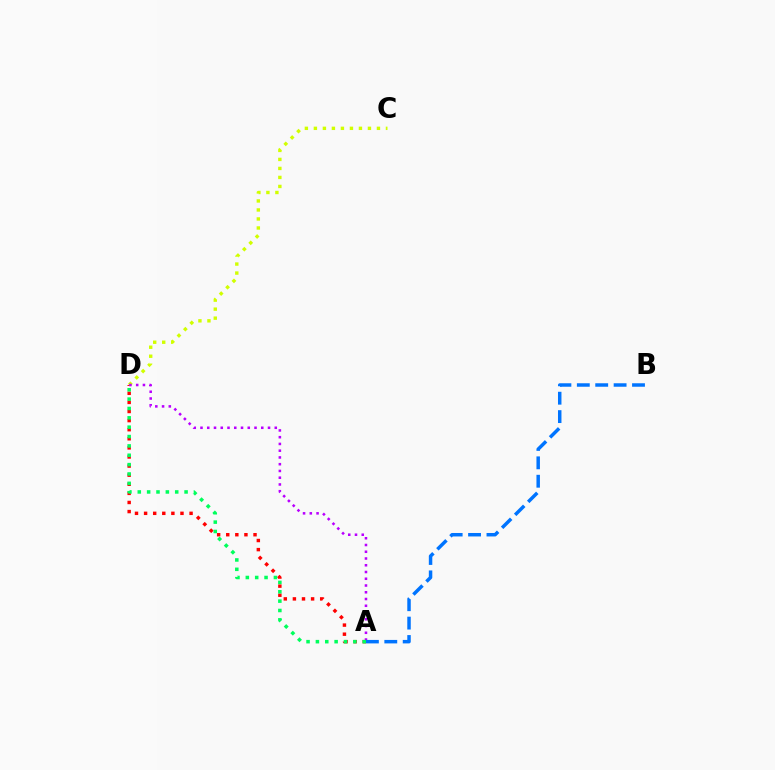{('A', 'D'): [{'color': '#ff0000', 'line_style': 'dotted', 'thickness': 2.47}, {'color': '#b900ff', 'line_style': 'dotted', 'thickness': 1.83}, {'color': '#00ff5c', 'line_style': 'dotted', 'thickness': 2.54}], ('C', 'D'): [{'color': '#d1ff00', 'line_style': 'dotted', 'thickness': 2.45}], ('A', 'B'): [{'color': '#0074ff', 'line_style': 'dashed', 'thickness': 2.5}]}